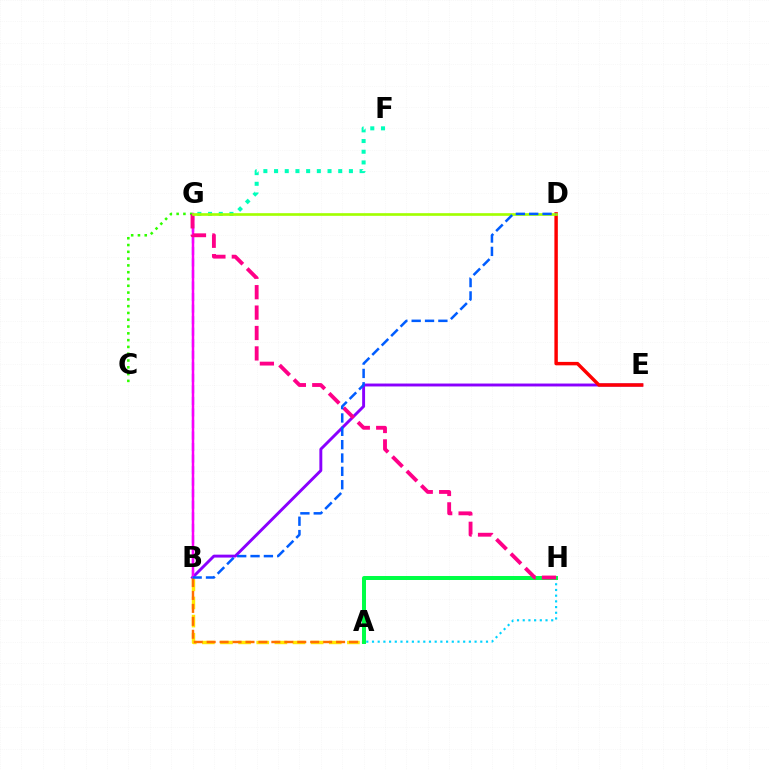{('B', 'G'): [{'color': '#1900ff', 'line_style': 'dashed', 'thickness': 1.57}, {'color': '#fa00f9', 'line_style': 'solid', 'thickness': 1.79}], ('B', 'E'): [{'color': '#8a00ff', 'line_style': 'solid', 'thickness': 2.1}], ('A', 'B'): [{'color': '#ffe600', 'line_style': 'dashed', 'thickness': 2.46}, {'color': '#ff7000', 'line_style': 'dashed', 'thickness': 1.76}], ('C', 'G'): [{'color': '#31ff00', 'line_style': 'dotted', 'thickness': 1.85}], ('F', 'G'): [{'color': '#00ffbb', 'line_style': 'dotted', 'thickness': 2.91}], ('A', 'H'): [{'color': '#00d3ff', 'line_style': 'dotted', 'thickness': 1.55}, {'color': '#00ff45', 'line_style': 'solid', 'thickness': 2.87}], ('G', 'H'): [{'color': '#ff0088', 'line_style': 'dashed', 'thickness': 2.77}], ('D', 'E'): [{'color': '#ff0000', 'line_style': 'solid', 'thickness': 2.48}], ('D', 'G'): [{'color': '#a2ff00', 'line_style': 'solid', 'thickness': 1.91}], ('B', 'D'): [{'color': '#005dff', 'line_style': 'dashed', 'thickness': 1.81}]}